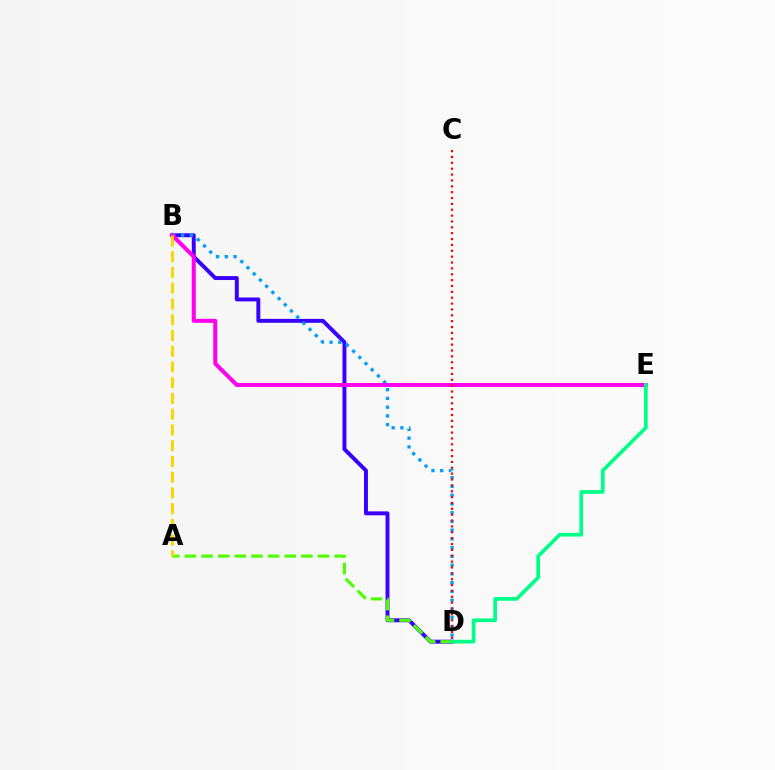{('B', 'D'): [{'color': '#3700ff', 'line_style': 'solid', 'thickness': 2.83}, {'color': '#009eff', 'line_style': 'dotted', 'thickness': 2.38}], ('A', 'D'): [{'color': '#4fff00', 'line_style': 'dashed', 'thickness': 2.26}], ('B', 'E'): [{'color': '#ff00ed', 'line_style': 'solid', 'thickness': 2.88}], ('C', 'D'): [{'color': '#ff0000', 'line_style': 'dotted', 'thickness': 1.59}], ('A', 'B'): [{'color': '#ffd500', 'line_style': 'dashed', 'thickness': 2.14}], ('D', 'E'): [{'color': '#00ff86', 'line_style': 'solid', 'thickness': 2.66}]}